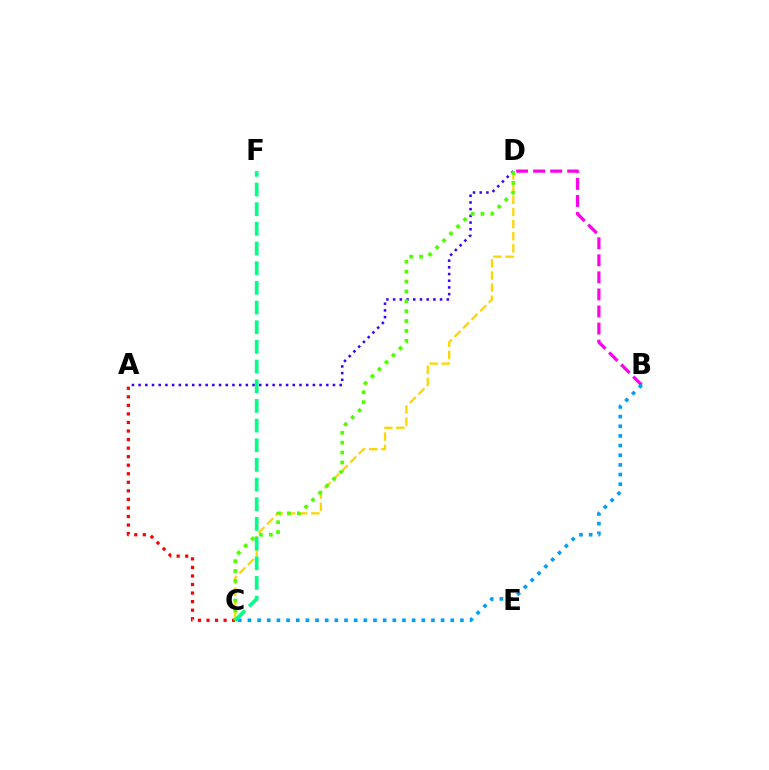{('B', 'D'): [{'color': '#ff00ed', 'line_style': 'dashed', 'thickness': 2.32}], ('A', 'C'): [{'color': '#ff0000', 'line_style': 'dotted', 'thickness': 2.32}], ('B', 'C'): [{'color': '#009eff', 'line_style': 'dotted', 'thickness': 2.62}], ('C', 'D'): [{'color': '#ffd500', 'line_style': 'dashed', 'thickness': 1.65}, {'color': '#4fff00', 'line_style': 'dotted', 'thickness': 2.69}], ('A', 'D'): [{'color': '#3700ff', 'line_style': 'dotted', 'thickness': 1.82}], ('C', 'F'): [{'color': '#00ff86', 'line_style': 'dashed', 'thickness': 2.67}]}